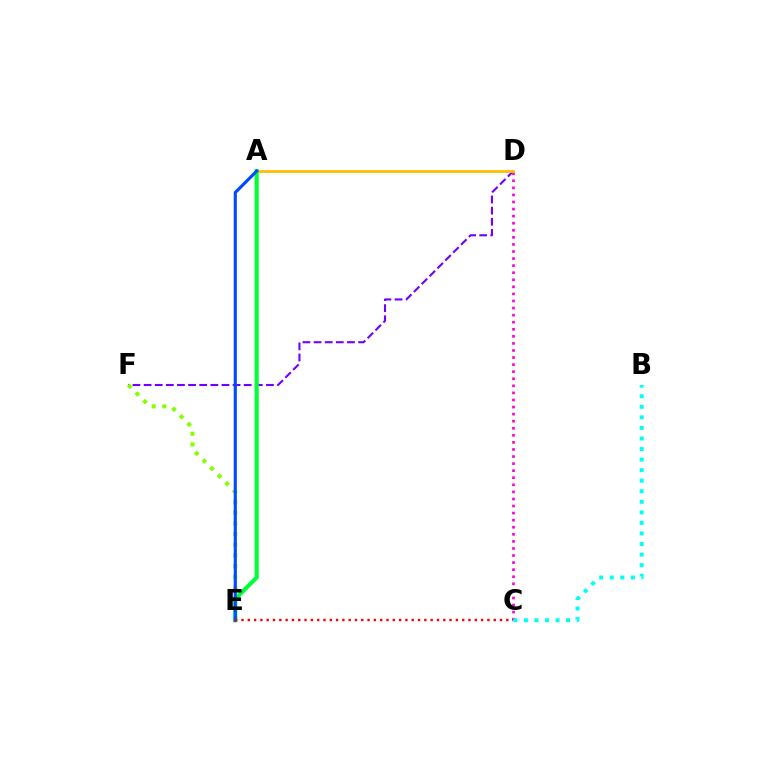{('D', 'F'): [{'color': '#7200ff', 'line_style': 'dashed', 'thickness': 1.51}], ('C', 'D'): [{'color': '#ff00cf', 'line_style': 'dotted', 'thickness': 1.92}], ('E', 'F'): [{'color': '#84ff00', 'line_style': 'dotted', 'thickness': 2.91}], ('A', 'D'): [{'color': '#ffbd00', 'line_style': 'solid', 'thickness': 2.0}], ('A', 'E'): [{'color': '#00ff39', 'line_style': 'solid', 'thickness': 2.97}, {'color': '#004bff', 'line_style': 'solid', 'thickness': 2.25}], ('C', 'E'): [{'color': '#ff0000', 'line_style': 'dotted', 'thickness': 1.71}], ('B', 'C'): [{'color': '#00fff6', 'line_style': 'dotted', 'thickness': 2.87}]}